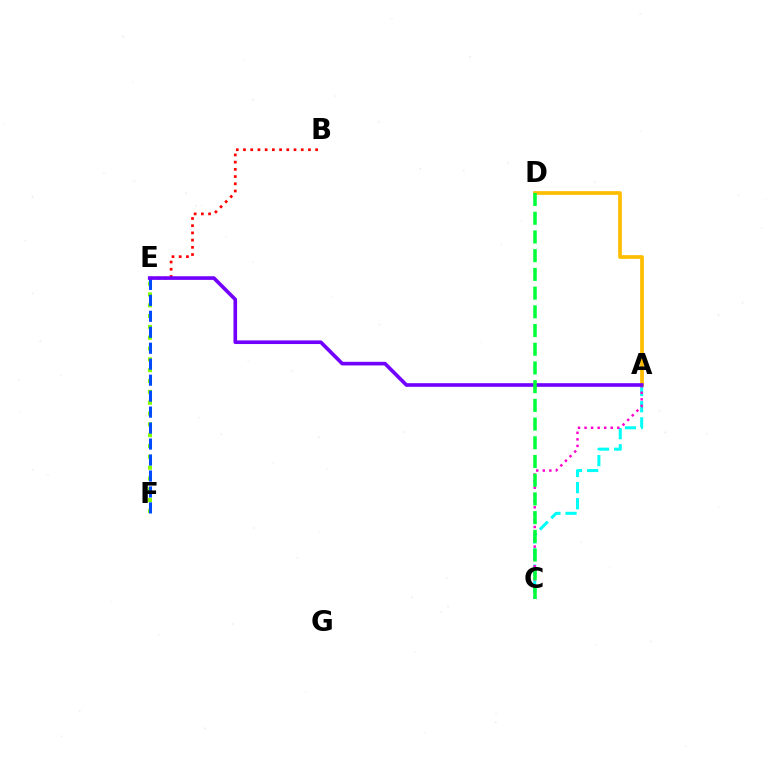{('B', 'E'): [{'color': '#ff0000', 'line_style': 'dotted', 'thickness': 1.96}], ('A', 'C'): [{'color': '#00fff6', 'line_style': 'dashed', 'thickness': 2.19}, {'color': '#ff00cf', 'line_style': 'dotted', 'thickness': 1.78}], ('E', 'F'): [{'color': '#84ff00', 'line_style': 'dotted', 'thickness': 2.94}, {'color': '#004bff', 'line_style': 'dashed', 'thickness': 2.17}], ('A', 'D'): [{'color': '#ffbd00', 'line_style': 'solid', 'thickness': 2.68}], ('A', 'E'): [{'color': '#7200ff', 'line_style': 'solid', 'thickness': 2.62}], ('C', 'D'): [{'color': '#00ff39', 'line_style': 'dashed', 'thickness': 2.54}]}